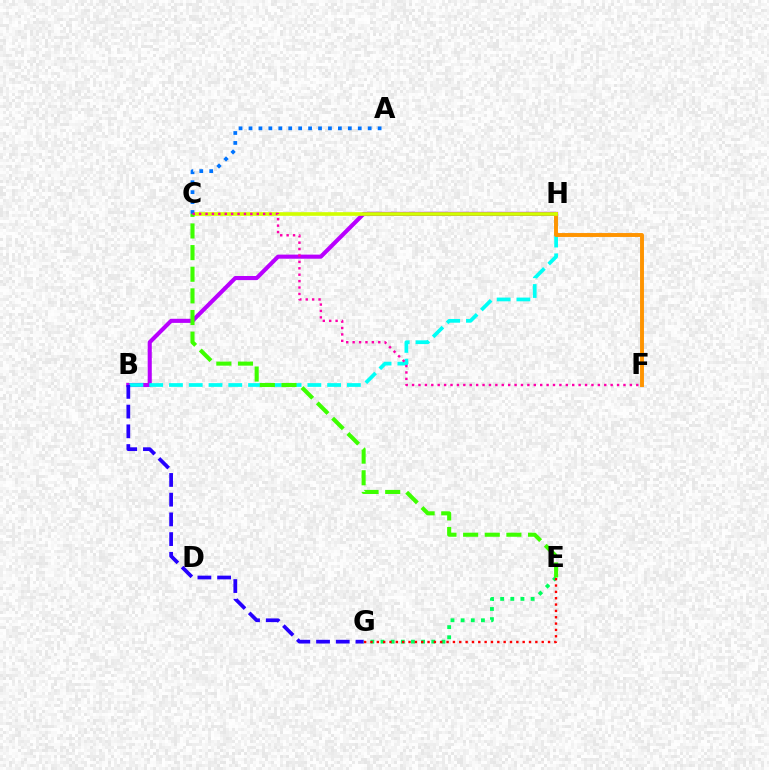{('B', 'H'): [{'color': '#b900ff', 'line_style': 'solid', 'thickness': 2.95}, {'color': '#00fff6', 'line_style': 'dashed', 'thickness': 2.69}], ('E', 'G'): [{'color': '#00ff5c', 'line_style': 'dotted', 'thickness': 2.76}, {'color': '#ff0000', 'line_style': 'dotted', 'thickness': 1.72}], ('F', 'H'): [{'color': '#ff9400', 'line_style': 'solid', 'thickness': 2.82}], ('C', 'H'): [{'color': '#d1ff00', 'line_style': 'solid', 'thickness': 2.63}], ('B', 'G'): [{'color': '#2500ff', 'line_style': 'dashed', 'thickness': 2.68}], ('A', 'C'): [{'color': '#0074ff', 'line_style': 'dotted', 'thickness': 2.7}], ('C', 'E'): [{'color': '#3dff00', 'line_style': 'dashed', 'thickness': 2.94}], ('C', 'F'): [{'color': '#ff00ac', 'line_style': 'dotted', 'thickness': 1.74}]}